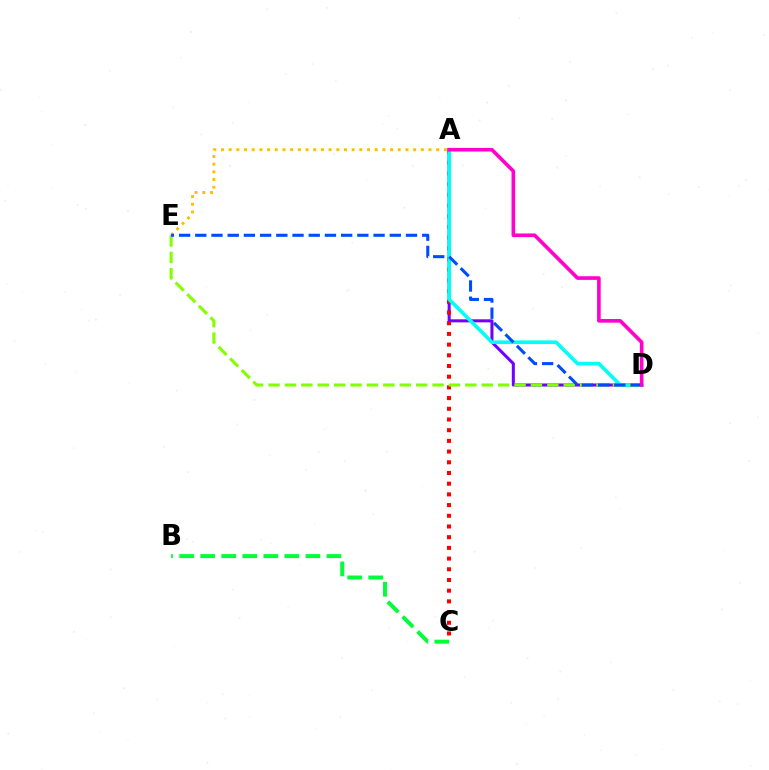{('A', 'D'): [{'color': '#7200ff', 'line_style': 'solid', 'thickness': 2.19}, {'color': '#00fff6', 'line_style': 'solid', 'thickness': 2.63}, {'color': '#ff00cf', 'line_style': 'solid', 'thickness': 2.61}], ('A', 'C'): [{'color': '#ff0000', 'line_style': 'dotted', 'thickness': 2.91}], ('B', 'C'): [{'color': '#00ff39', 'line_style': 'dashed', 'thickness': 2.86}], ('D', 'E'): [{'color': '#84ff00', 'line_style': 'dashed', 'thickness': 2.23}, {'color': '#004bff', 'line_style': 'dashed', 'thickness': 2.2}], ('A', 'E'): [{'color': '#ffbd00', 'line_style': 'dotted', 'thickness': 2.09}]}